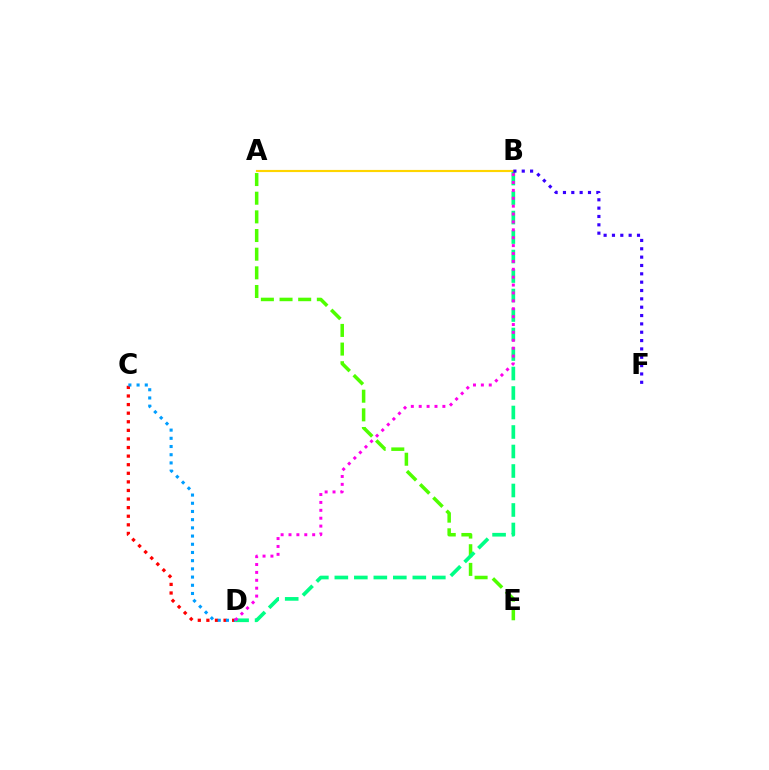{('A', 'E'): [{'color': '#4fff00', 'line_style': 'dashed', 'thickness': 2.53}], ('C', 'D'): [{'color': '#ff0000', 'line_style': 'dotted', 'thickness': 2.33}, {'color': '#009eff', 'line_style': 'dotted', 'thickness': 2.23}], ('A', 'B'): [{'color': '#ffd500', 'line_style': 'solid', 'thickness': 1.55}], ('B', 'D'): [{'color': '#00ff86', 'line_style': 'dashed', 'thickness': 2.65}, {'color': '#ff00ed', 'line_style': 'dotted', 'thickness': 2.14}], ('B', 'F'): [{'color': '#3700ff', 'line_style': 'dotted', 'thickness': 2.27}]}